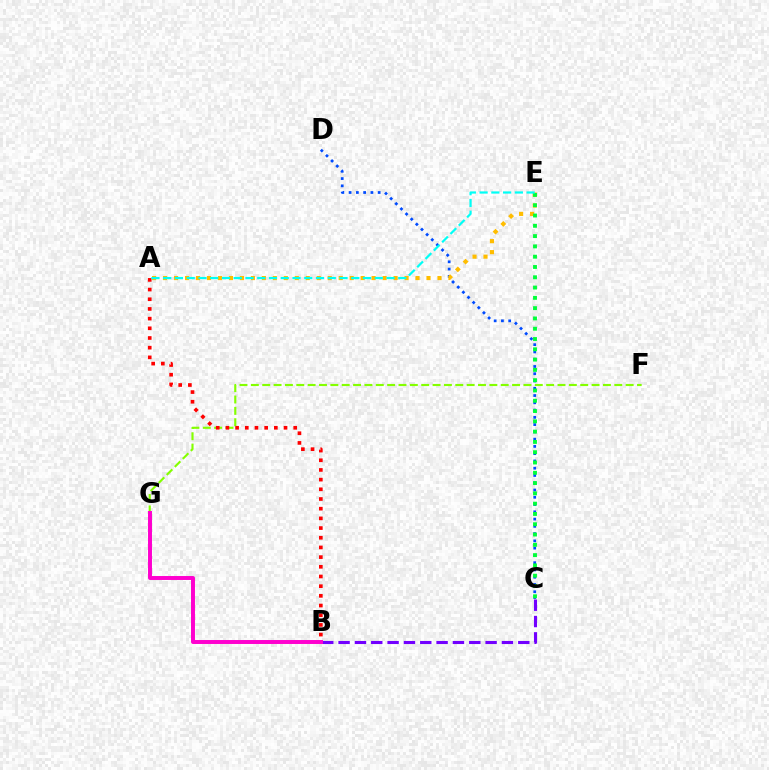{('F', 'G'): [{'color': '#84ff00', 'line_style': 'dashed', 'thickness': 1.54}], ('B', 'C'): [{'color': '#7200ff', 'line_style': 'dashed', 'thickness': 2.22}], ('C', 'D'): [{'color': '#004bff', 'line_style': 'dotted', 'thickness': 1.97}], ('A', 'E'): [{'color': '#ffbd00', 'line_style': 'dotted', 'thickness': 2.98}, {'color': '#00fff6', 'line_style': 'dashed', 'thickness': 1.6}], ('A', 'B'): [{'color': '#ff0000', 'line_style': 'dotted', 'thickness': 2.63}], ('C', 'E'): [{'color': '#00ff39', 'line_style': 'dotted', 'thickness': 2.8}], ('B', 'G'): [{'color': '#ff00cf', 'line_style': 'solid', 'thickness': 2.85}]}